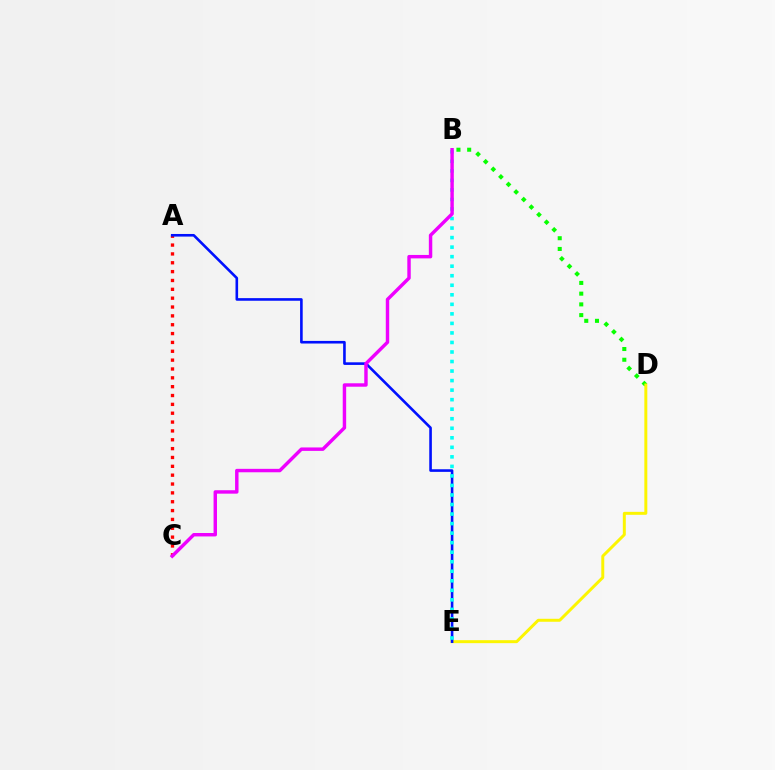{('A', 'C'): [{'color': '#ff0000', 'line_style': 'dotted', 'thickness': 2.4}], ('B', 'D'): [{'color': '#08ff00', 'line_style': 'dotted', 'thickness': 2.92}], ('D', 'E'): [{'color': '#fcf500', 'line_style': 'solid', 'thickness': 2.14}], ('A', 'E'): [{'color': '#0010ff', 'line_style': 'solid', 'thickness': 1.88}], ('B', 'E'): [{'color': '#00fff6', 'line_style': 'dotted', 'thickness': 2.59}], ('B', 'C'): [{'color': '#ee00ff', 'line_style': 'solid', 'thickness': 2.47}]}